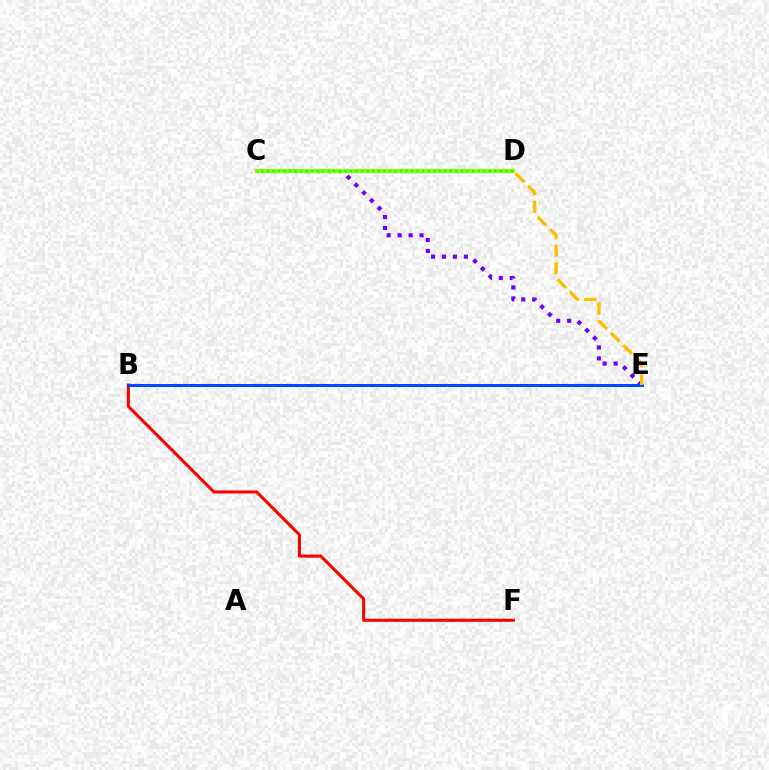{('C', 'E'): [{'color': '#7200ff', 'line_style': 'dotted', 'thickness': 2.98}], ('C', 'D'): [{'color': '#00fff6', 'line_style': 'solid', 'thickness': 1.63}, {'color': '#ff00cf', 'line_style': 'solid', 'thickness': 2.77}, {'color': '#84ff00', 'line_style': 'solid', 'thickness': 2.94}, {'color': '#00ff39', 'line_style': 'dotted', 'thickness': 1.51}], ('B', 'F'): [{'color': '#ff0000', 'line_style': 'solid', 'thickness': 2.21}], ('B', 'E'): [{'color': '#004bff', 'line_style': 'solid', 'thickness': 2.17}], ('D', 'E'): [{'color': '#ffbd00', 'line_style': 'dashed', 'thickness': 2.39}]}